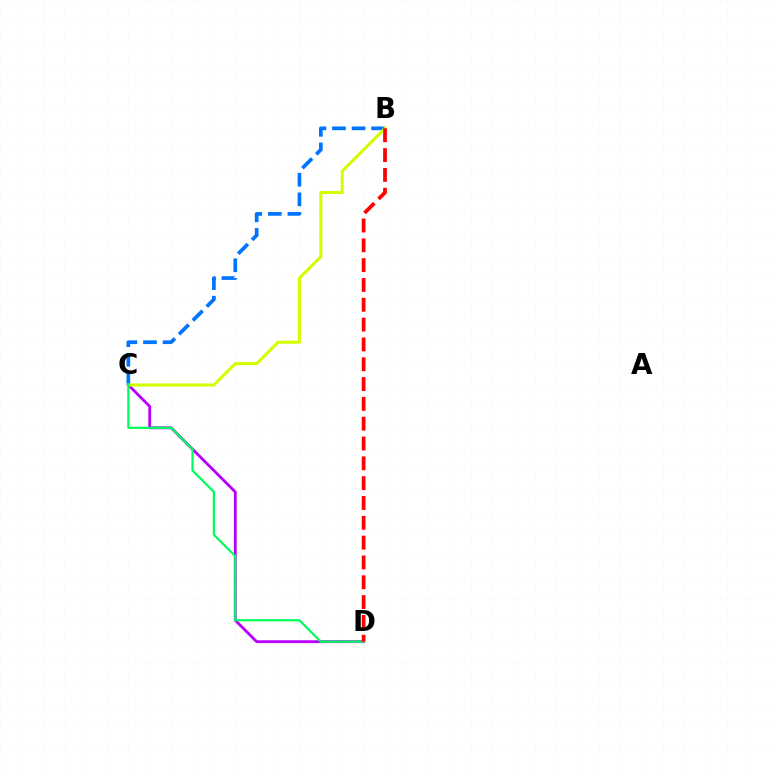{('C', 'D'): [{'color': '#b900ff', 'line_style': 'solid', 'thickness': 2.04}, {'color': '#00ff5c', 'line_style': 'solid', 'thickness': 1.62}], ('B', 'C'): [{'color': '#0074ff', 'line_style': 'dashed', 'thickness': 2.66}, {'color': '#d1ff00', 'line_style': 'solid', 'thickness': 2.2}], ('B', 'D'): [{'color': '#ff0000', 'line_style': 'dashed', 'thickness': 2.69}]}